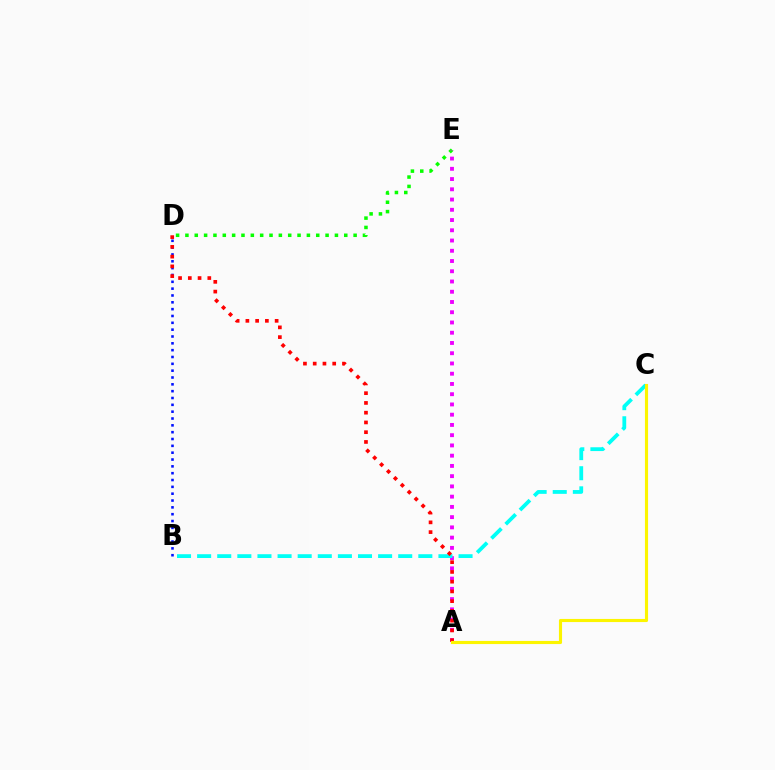{('D', 'E'): [{'color': '#08ff00', 'line_style': 'dotted', 'thickness': 2.54}], ('A', 'E'): [{'color': '#ee00ff', 'line_style': 'dotted', 'thickness': 2.78}], ('B', 'C'): [{'color': '#00fff6', 'line_style': 'dashed', 'thickness': 2.73}], ('B', 'D'): [{'color': '#0010ff', 'line_style': 'dotted', 'thickness': 1.86}], ('A', 'D'): [{'color': '#ff0000', 'line_style': 'dotted', 'thickness': 2.65}], ('A', 'C'): [{'color': '#fcf500', 'line_style': 'solid', 'thickness': 2.25}]}